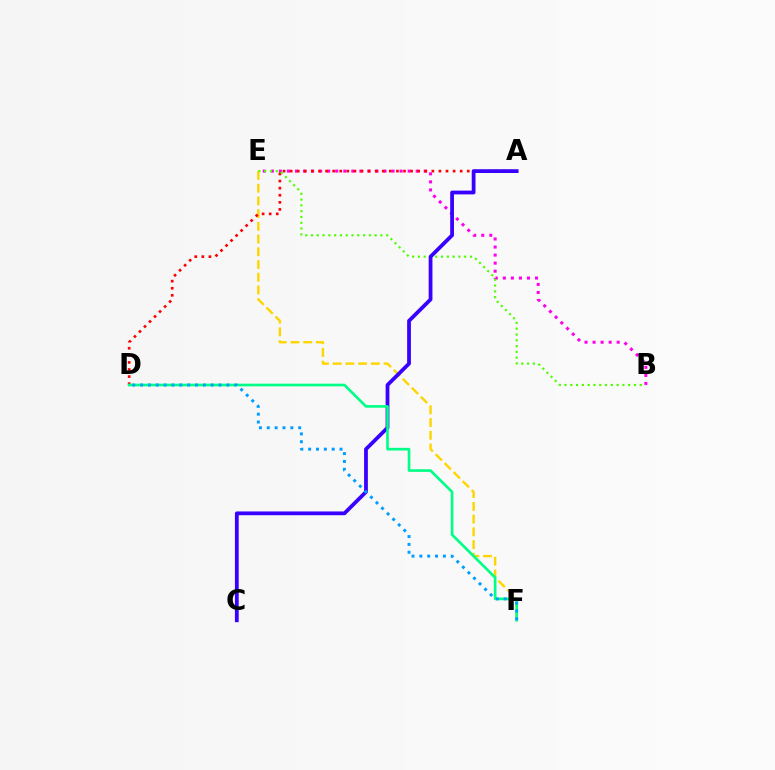{('B', 'E'): [{'color': '#ff00ed', 'line_style': 'dotted', 'thickness': 2.19}, {'color': '#4fff00', 'line_style': 'dotted', 'thickness': 1.57}], ('E', 'F'): [{'color': '#ffd500', 'line_style': 'dashed', 'thickness': 1.73}], ('A', 'D'): [{'color': '#ff0000', 'line_style': 'dotted', 'thickness': 1.92}], ('A', 'C'): [{'color': '#3700ff', 'line_style': 'solid', 'thickness': 2.71}], ('D', 'F'): [{'color': '#00ff86', 'line_style': 'solid', 'thickness': 1.91}, {'color': '#009eff', 'line_style': 'dotted', 'thickness': 2.13}]}